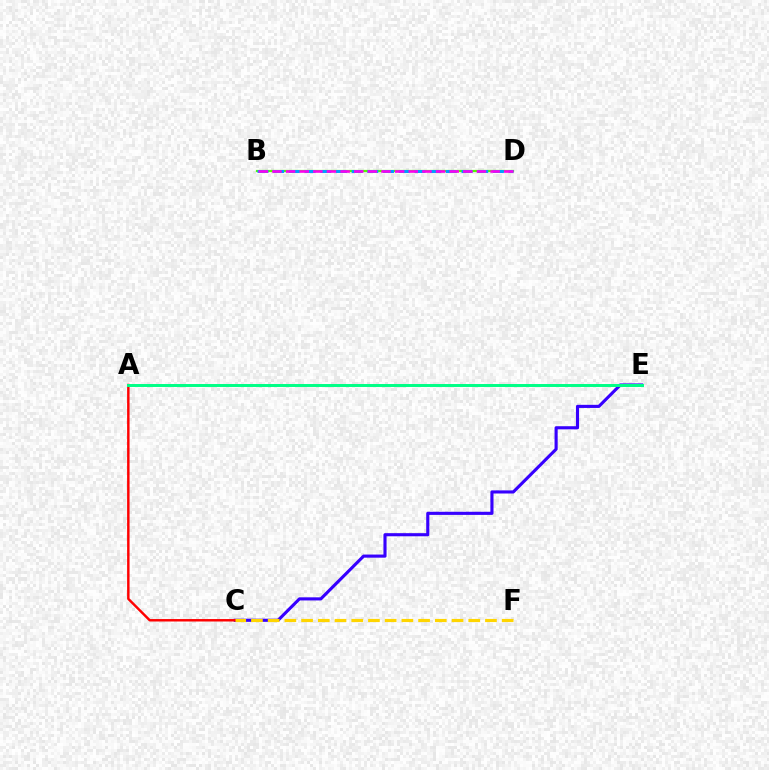{('C', 'E'): [{'color': '#3700ff', 'line_style': 'solid', 'thickness': 2.25}], ('B', 'D'): [{'color': '#4fff00', 'line_style': 'solid', 'thickness': 1.6}, {'color': '#009eff', 'line_style': 'dashed', 'thickness': 2.13}, {'color': '#ff00ed', 'line_style': 'dashed', 'thickness': 1.85}], ('A', 'C'): [{'color': '#ff0000', 'line_style': 'solid', 'thickness': 1.76}], ('C', 'F'): [{'color': '#ffd500', 'line_style': 'dashed', 'thickness': 2.27}], ('A', 'E'): [{'color': '#00ff86', 'line_style': 'solid', 'thickness': 2.13}]}